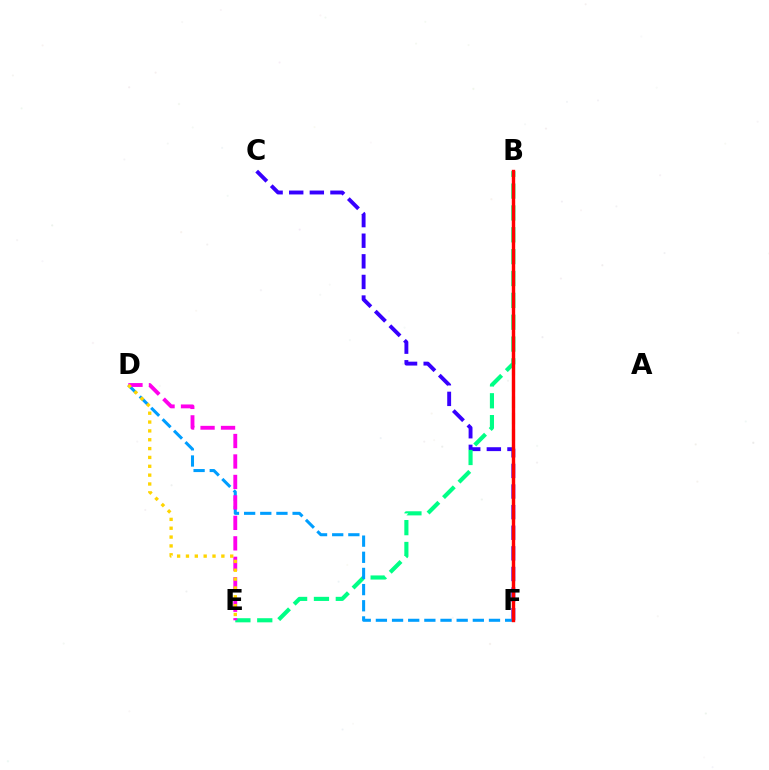{('C', 'F'): [{'color': '#3700ff', 'line_style': 'dashed', 'thickness': 2.8}], ('B', 'E'): [{'color': '#00ff86', 'line_style': 'dashed', 'thickness': 2.97}], ('B', 'F'): [{'color': '#4fff00', 'line_style': 'dashed', 'thickness': 2.22}, {'color': '#ff0000', 'line_style': 'solid', 'thickness': 2.45}], ('D', 'F'): [{'color': '#009eff', 'line_style': 'dashed', 'thickness': 2.19}], ('D', 'E'): [{'color': '#ff00ed', 'line_style': 'dashed', 'thickness': 2.78}, {'color': '#ffd500', 'line_style': 'dotted', 'thickness': 2.4}]}